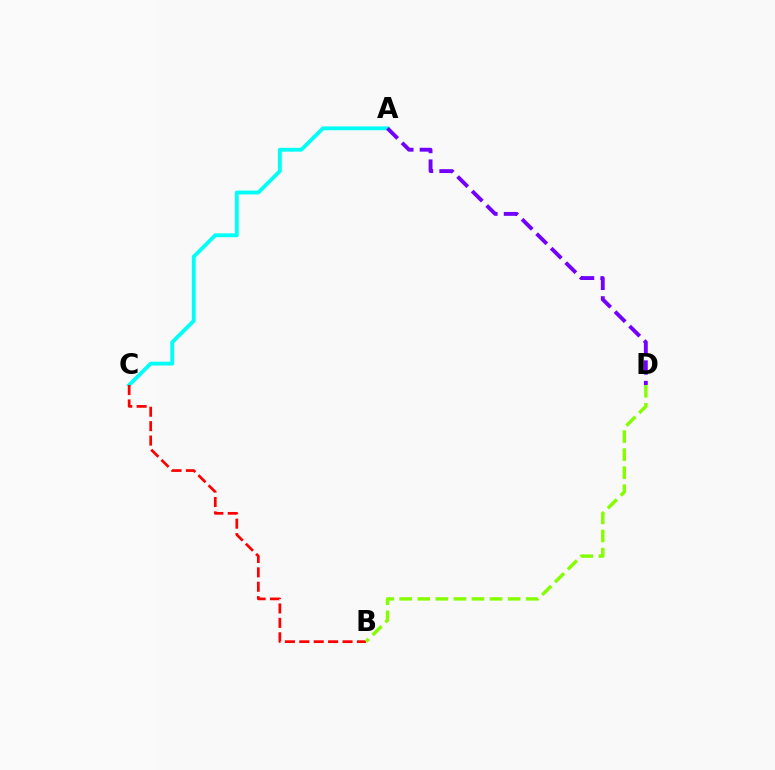{('A', 'C'): [{'color': '#00fff6', 'line_style': 'solid', 'thickness': 2.77}], ('A', 'D'): [{'color': '#7200ff', 'line_style': 'dashed', 'thickness': 2.79}], ('B', 'C'): [{'color': '#ff0000', 'line_style': 'dashed', 'thickness': 1.96}], ('B', 'D'): [{'color': '#84ff00', 'line_style': 'dashed', 'thickness': 2.45}]}